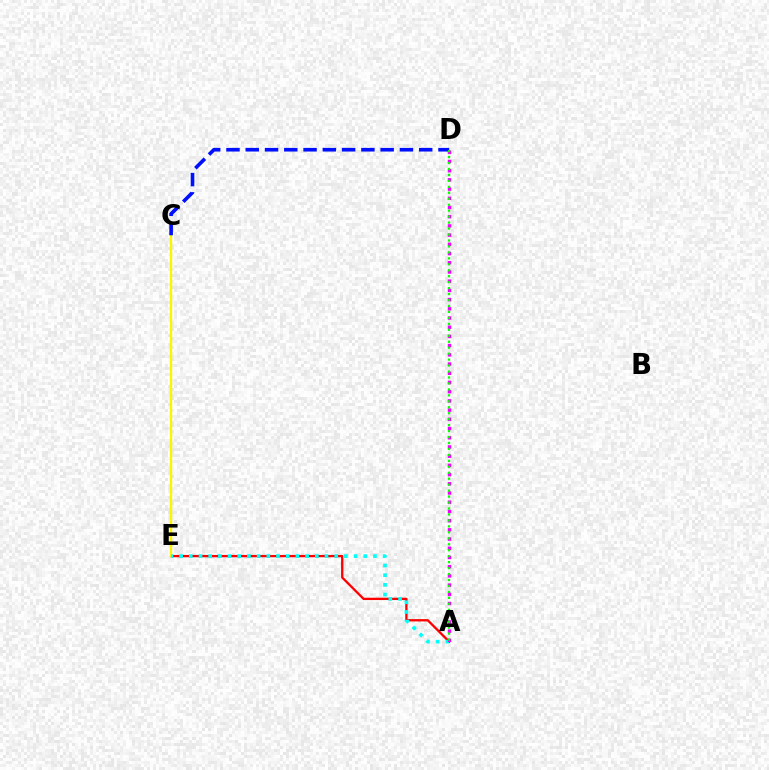{('A', 'E'): [{'color': '#ff0000', 'line_style': 'solid', 'thickness': 1.66}, {'color': '#00fff6', 'line_style': 'dotted', 'thickness': 2.63}], ('C', 'E'): [{'color': '#fcf500', 'line_style': 'solid', 'thickness': 1.72}], ('A', 'D'): [{'color': '#ee00ff', 'line_style': 'dotted', 'thickness': 2.5}, {'color': '#08ff00', 'line_style': 'dotted', 'thickness': 1.62}], ('C', 'D'): [{'color': '#0010ff', 'line_style': 'dashed', 'thickness': 2.62}]}